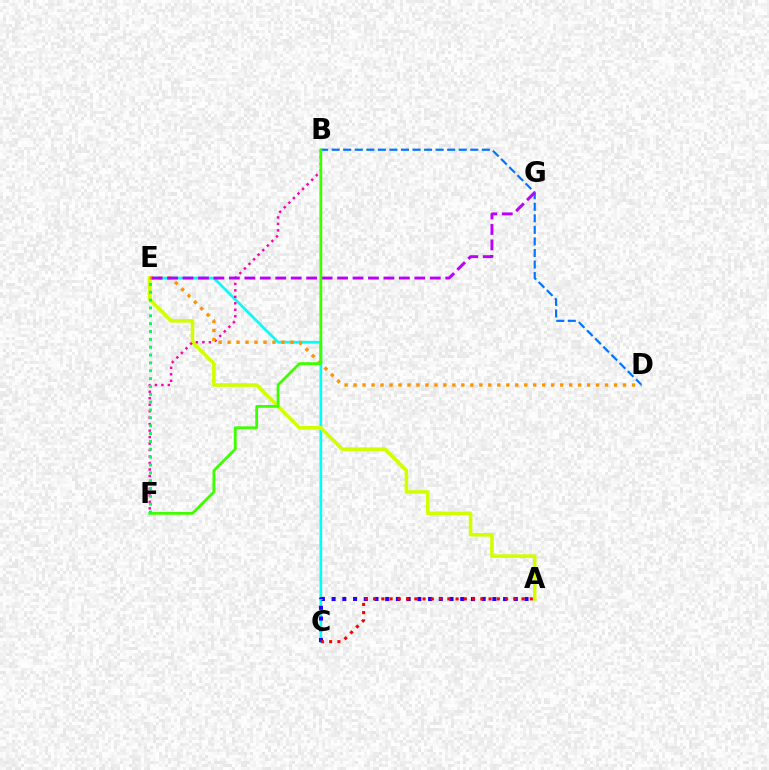{('C', 'E'): [{'color': '#00fff6', 'line_style': 'solid', 'thickness': 1.95}], ('A', 'E'): [{'color': '#d1ff00', 'line_style': 'solid', 'thickness': 2.58}], ('B', 'D'): [{'color': '#0074ff', 'line_style': 'dashed', 'thickness': 1.57}], ('B', 'F'): [{'color': '#ff00ac', 'line_style': 'dotted', 'thickness': 1.76}, {'color': '#3dff00', 'line_style': 'solid', 'thickness': 2.01}], ('D', 'E'): [{'color': '#ff9400', 'line_style': 'dotted', 'thickness': 2.44}], ('A', 'C'): [{'color': '#2500ff', 'line_style': 'dotted', 'thickness': 2.91}, {'color': '#ff0000', 'line_style': 'dotted', 'thickness': 2.24}], ('E', 'G'): [{'color': '#b900ff', 'line_style': 'dashed', 'thickness': 2.1}], ('E', 'F'): [{'color': '#00ff5c', 'line_style': 'dotted', 'thickness': 2.13}]}